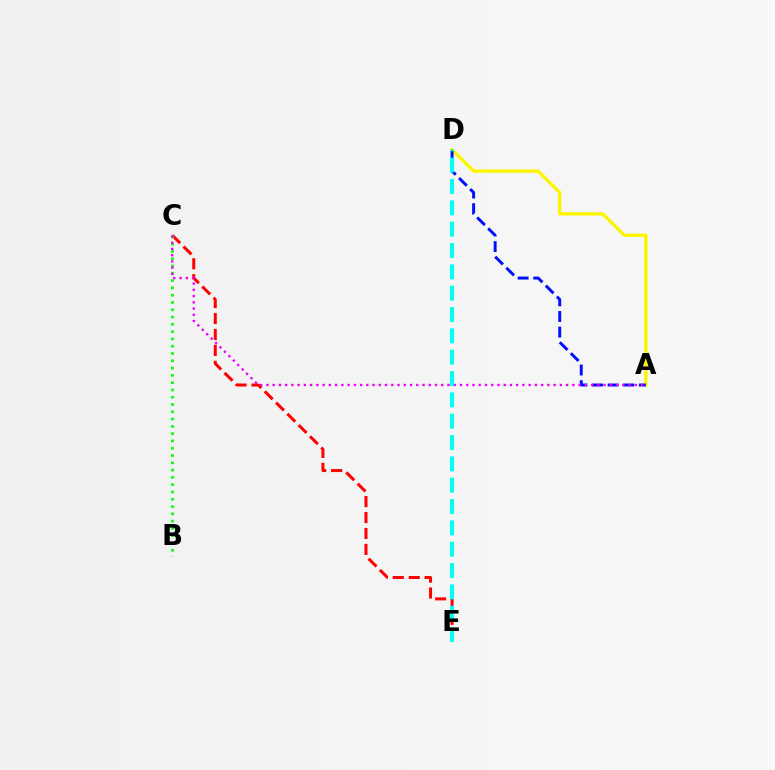{('A', 'D'): [{'color': '#fcf500', 'line_style': 'solid', 'thickness': 2.41}, {'color': '#0010ff', 'line_style': 'dashed', 'thickness': 2.12}], ('C', 'E'): [{'color': '#ff0000', 'line_style': 'dashed', 'thickness': 2.16}], ('B', 'C'): [{'color': '#08ff00', 'line_style': 'dotted', 'thickness': 1.98}], ('A', 'C'): [{'color': '#ee00ff', 'line_style': 'dotted', 'thickness': 1.7}], ('D', 'E'): [{'color': '#00fff6', 'line_style': 'dashed', 'thickness': 2.9}]}